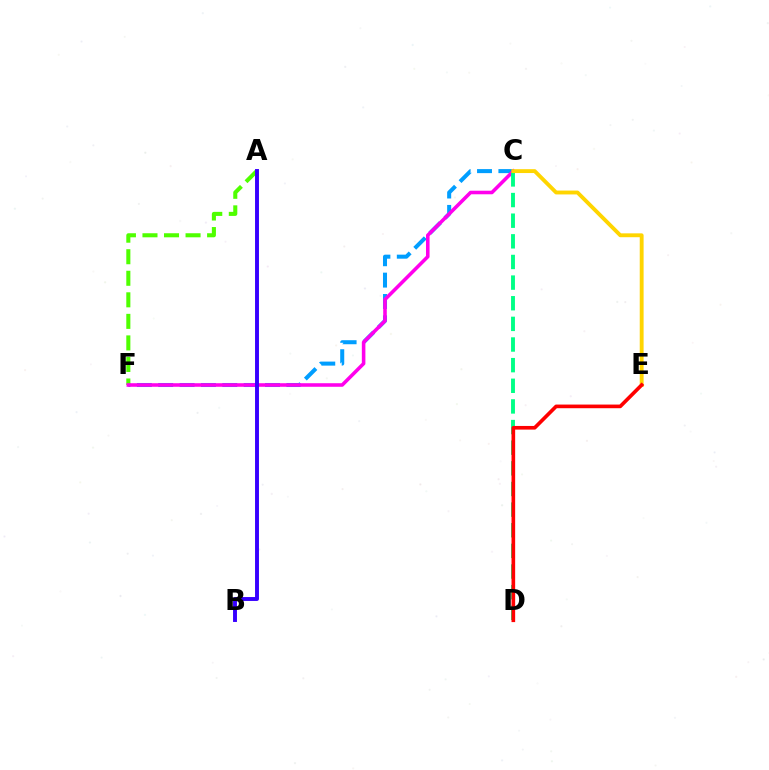{('C', 'F'): [{'color': '#009eff', 'line_style': 'dashed', 'thickness': 2.9}, {'color': '#ff00ed', 'line_style': 'solid', 'thickness': 2.57}], ('A', 'F'): [{'color': '#4fff00', 'line_style': 'dashed', 'thickness': 2.93}], ('C', 'D'): [{'color': '#00ff86', 'line_style': 'dashed', 'thickness': 2.8}], ('C', 'E'): [{'color': '#ffd500', 'line_style': 'solid', 'thickness': 2.78}], ('D', 'E'): [{'color': '#ff0000', 'line_style': 'solid', 'thickness': 2.63}], ('A', 'B'): [{'color': '#3700ff', 'line_style': 'solid', 'thickness': 2.82}]}